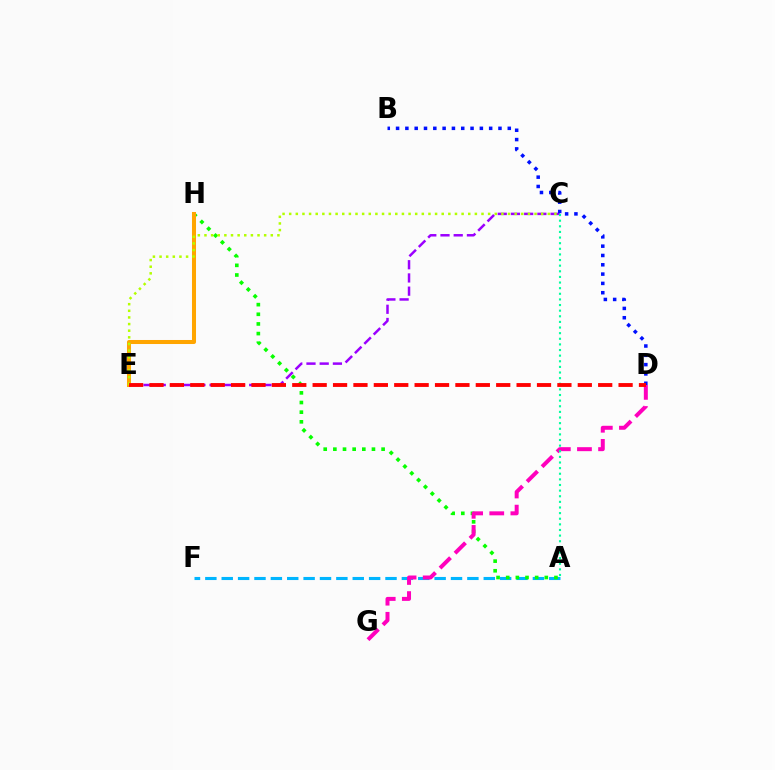{('A', 'F'): [{'color': '#00b5ff', 'line_style': 'dashed', 'thickness': 2.22}], ('C', 'E'): [{'color': '#9b00ff', 'line_style': 'dashed', 'thickness': 1.8}, {'color': '#b3ff00', 'line_style': 'dotted', 'thickness': 1.8}], ('A', 'H'): [{'color': '#08ff00', 'line_style': 'dotted', 'thickness': 2.62}], ('D', 'G'): [{'color': '#ff00bd', 'line_style': 'dashed', 'thickness': 2.87}], ('E', 'H'): [{'color': '#ffa500', 'line_style': 'solid', 'thickness': 2.9}], ('A', 'C'): [{'color': '#00ff9d', 'line_style': 'dotted', 'thickness': 1.53}], ('B', 'D'): [{'color': '#0010ff', 'line_style': 'dotted', 'thickness': 2.53}], ('D', 'E'): [{'color': '#ff0000', 'line_style': 'dashed', 'thickness': 2.77}]}